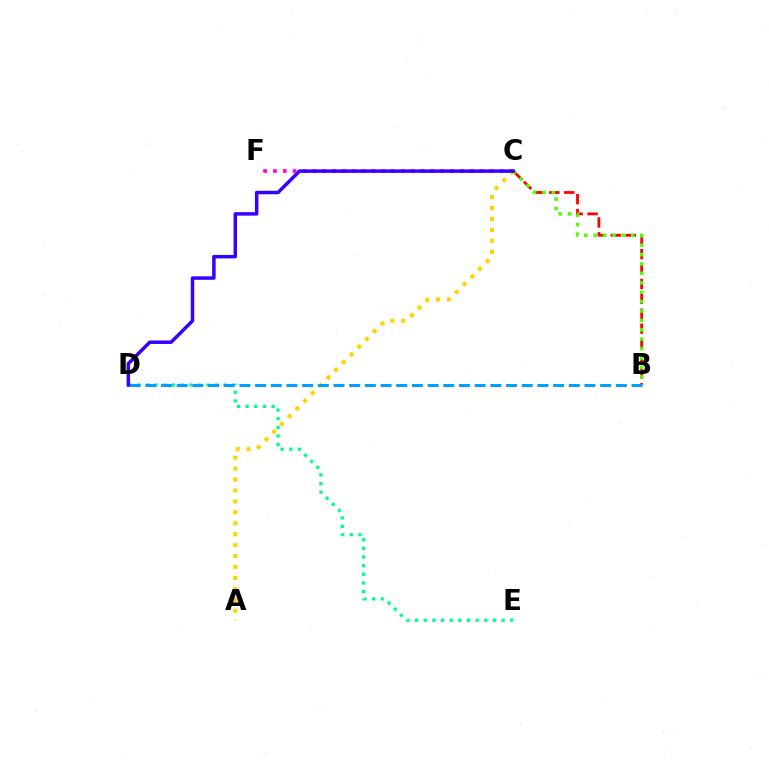{('C', 'F'): [{'color': '#ff00ed', 'line_style': 'dotted', 'thickness': 2.67}], ('D', 'E'): [{'color': '#00ff86', 'line_style': 'dotted', 'thickness': 2.35}], ('B', 'C'): [{'color': '#ff0000', 'line_style': 'dashed', 'thickness': 2.02}, {'color': '#4fff00', 'line_style': 'dotted', 'thickness': 2.56}], ('A', 'C'): [{'color': '#ffd500', 'line_style': 'dotted', 'thickness': 2.97}], ('B', 'D'): [{'color': '#009eff', 'line_style': 'dashed', 'thickness': 2.13}], ('C', 'D'): [{'color': '#3700ff', 'line_style': 'solid', 'thickness': 2.51}]}